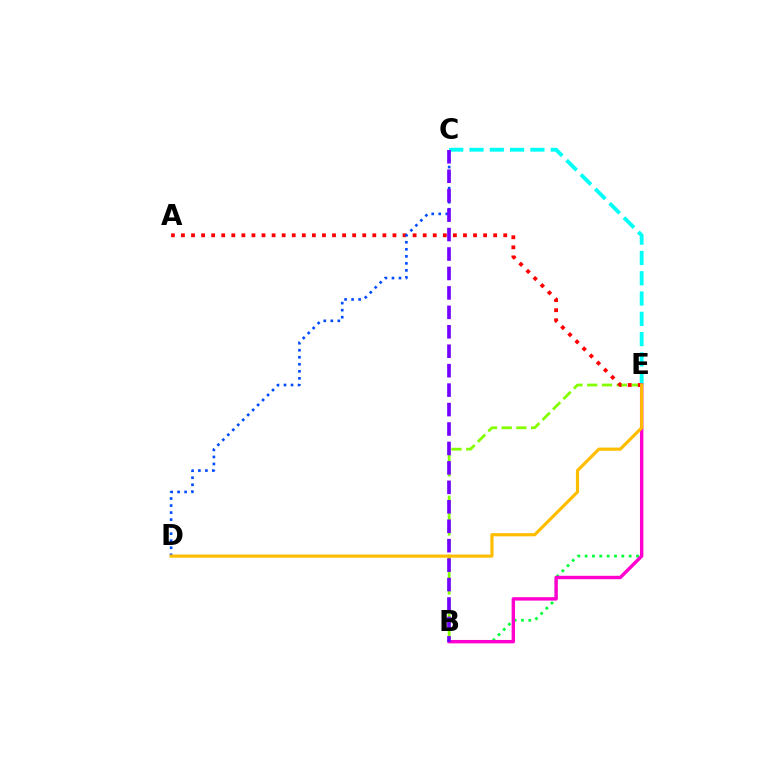{('B', 'E'): [{'color': '#00ff39', 'line_style': 'dotted', 'thickness': 1.99}, {'color': '#84ff00', 'line_style': 'dashed', 'thickness': 2.0}, {'color': '#ff00cf', 'line_style': 'solid', 'thickness': 2.45}], ('C', 'E'): [{'color': '#00fff6', 'line_style': 'dashed', 'thickness': 2.76}], ('A', 'E'): [{'color': '#ff0000', 'line_style': 'dotted', 'thickness': 2.74}], ('C', 'D'): [{'color': '#004bff', 'line_style': 'dotted', 'thickness': 1.91}], ('D', 'E'): [{'color': '#ffbd00', 'line_style': 'solid', 'thickness': 2.28}], ('B', 'C'): [{'color': '#7200ff', 'line_style': 'dashed', 'thickness': 2.64}]}